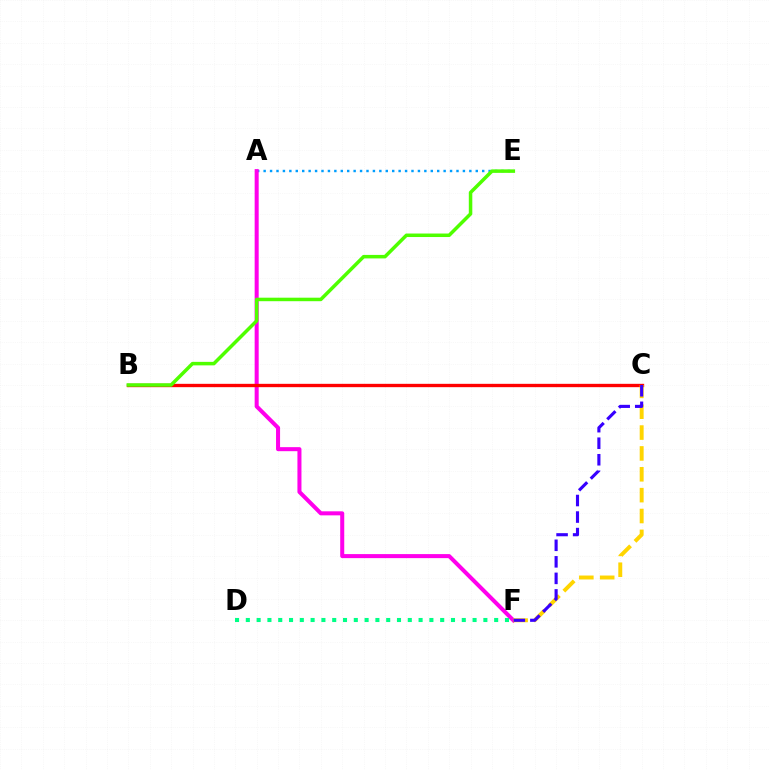{('A', 'E'): [{'color': '#009eff', 'line_style': 'dotted', 'thickness': 1.75}], ('A', 'F'): [{'color': '#ff00ed', 'line_style': 'solid', 'thickness': 2.9}], ('B', 'C'): [{'color': '#ff0000', 'line_style': 'solid', 'thickness': 2.41}], ('C', 'F'): [{'color': '#ffd500', 'line_style': 'dashed', 'thickness': 2.83}, {'color': '#3700ff', 'line_style': 'dashed', 'thickness': 2.25}], ('B', 'E'): [{'color': '#4fff00', 'line_style': 'solid', 'thickness': 2.52}], ('D', 'F'): [{'color': '#00ff86', 'line_style': 'dotted', 'thickness': 2.93}]}